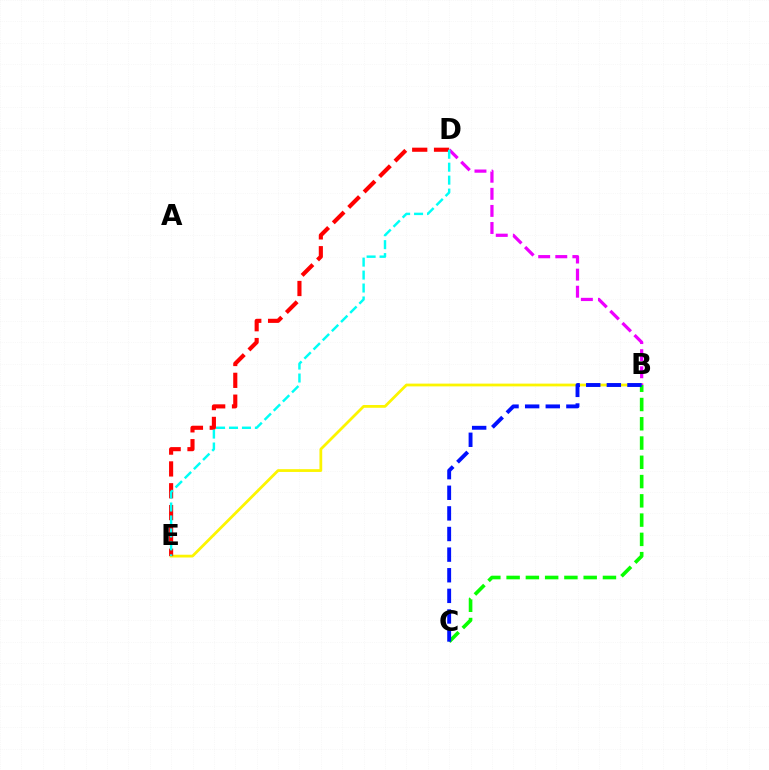{('B', 'E'): [{'color': '#fcf500', 'line_style': 'solid', 'thickness': 2.0}], ('B', 'D'): [{'color': '#ee00ff', 'line_style': 'dashed', 'thickness': 2.32}], ('D', 'E'): [{'color': '#ff0000', 'line_style': 'dashed', 'thickness': 2.96}, {'color': '#00fff6', 'line_style': 'dashed', 'thickness': 1.76}], ('B', 'C'): [{'color': '#08ff00', 'line_style': 'dashed', 'thickness': 2.62}, {'color': '#0010ff', 'line_style': 'dashed', 'thickness': 2.8}]}